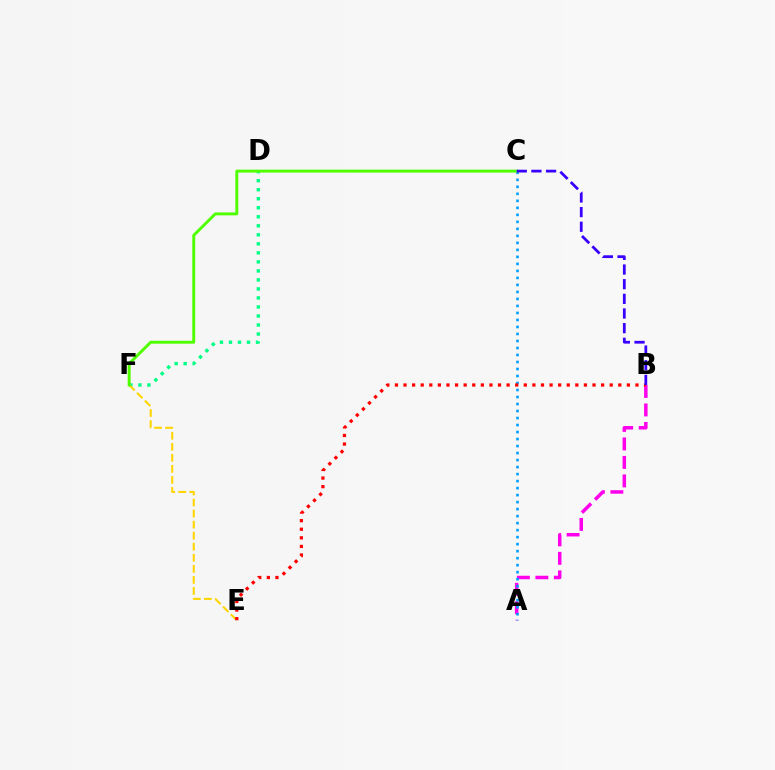{('D', 'F'): [{'color': '#00ff86', 'line_style': 'dotted', 'thickness': 2.45}], ('A', 'B'): [{'color': '#ff00ed', 'line_style': 'dashed', 'thickness': 2.51}], ('E', 'F'): [{'color': '#ffd500', 'line_style': 'dashed', 'thickness': 1.5}], ('A', 'C'): [{'color': '#009eff', 'line_style': 'dotted', 'thickness': 1.9}], ('B', 'E'): [{'color': '#ff0000', 'line_style': 'dotted', 'thickness': 2.33}], ('C', 'F'): [{'color': '#4fff00', 'line_style': 'solid', 'thickness': 2.11}], ('B', 'C'): [{'color': '#3700ff', 'line_style': 'dashed', 'thickness': 1.99}]}